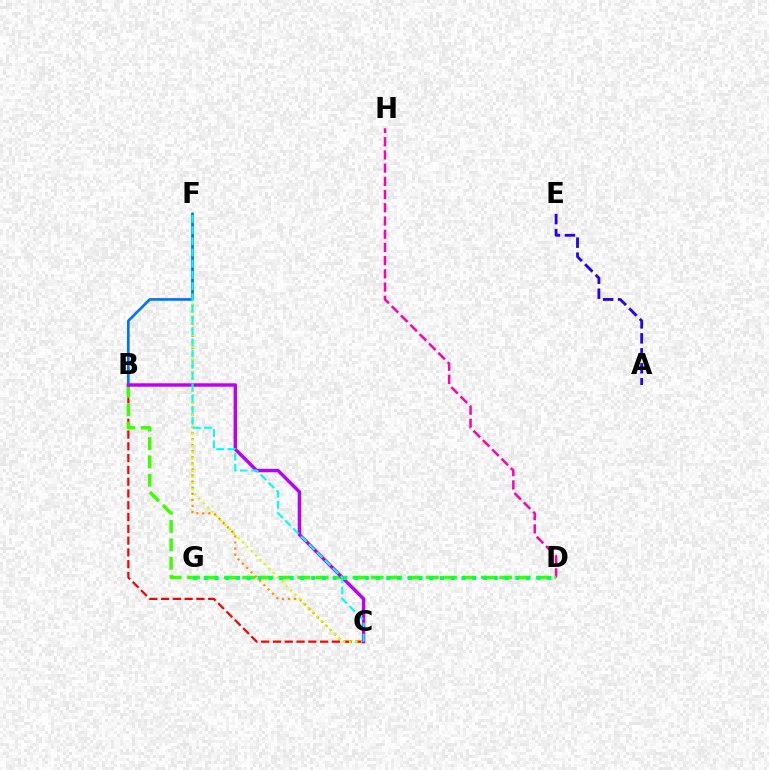{('D', 'H'): [{'color': '#ff00ac', 'line_style': 'dashed', 'thickness': 1.79}], ('B', 'C'): [{'color': '#ff0000', 'line_style': 'dashed', 'thickness': 1.6}, {'color': '#b900ff', 'line_style': 'solid', 'thickness': 2.46}], ('A', 'E'): [{'color': '#2500ff', 'line_style': 'dashed', 'thickness': 2.03}], ('B', 'D'): [{'color': '#3dff00', 'line_style': 'dashed', 'thickness': 2.5}], ('C', 'F'): [{'color': '#ff9400', 'line_style': 'dotted', 'thickness': 1.65}, {'color': '#d1ff00', 'line_style': 'dotted', 'thickness': 1.68}, {'color': '#00fff6', 'line_style': 'dashed', 'thickness': 1.52}], ('B', 'F'): [{'color': '#0074ff', 'line_style': 'solid', 'thickness': 1.92}], ('D', 'G'): [{'color': '#00ff5c', 'line_style': 'dotted', 'thickness': 2.92}]}